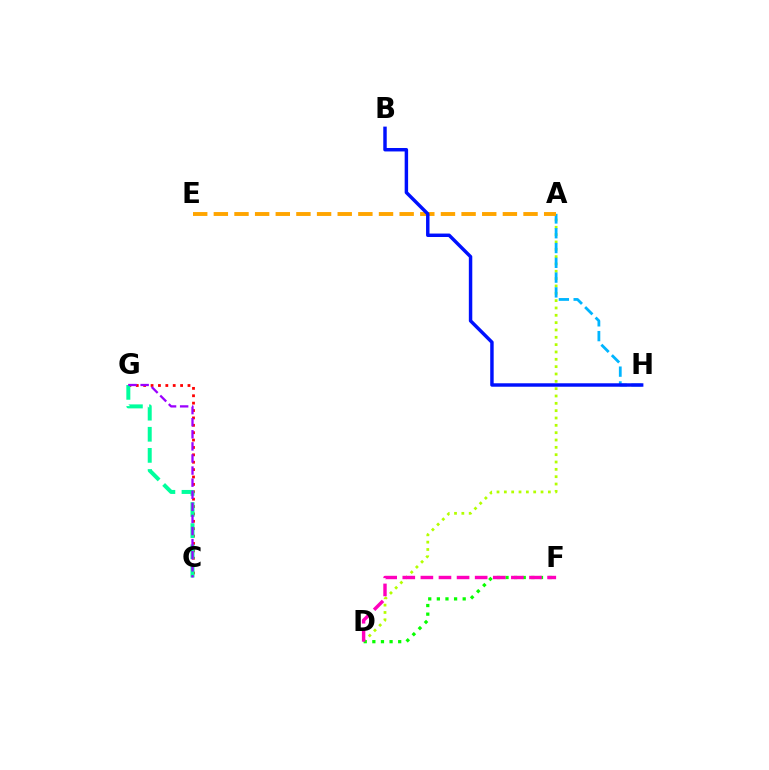{('C', 'G'): [{'color': '#ff0000', 'line_style': 'dotted', 'thickness': 2.01}, {'color': '#00ff9d', 'line_style': 'dashed', 'thickness': 2.87}, {'color': '#9b00ff', 'line_style': 'dashed', 'thickness': 1.64}], ('A', 'D'): [{'color': '#b3ff00', 'line_style': 'dotted', 'thickness': 1.99}], ('A', 'H'): [{'color': '#00b5ff', 'line_style': 'dashed', 'thickness': 2.01}], ('A', 'E'): [{'color': '#ffa500', 'line_style': 'dashed', 'thickness': 2.8}], ('D', 'F'): [{'color': '#08ff00', 'line_style': 'dotted', 'thickness': 2.34}, {'color': '#ff00bd', 'line_style': 'dashed', 'thickness': 2.46}], ('B', 'H'): [{'color': '#0010ff', 'line_style': 'solid', 'thickness': 2.48}]}